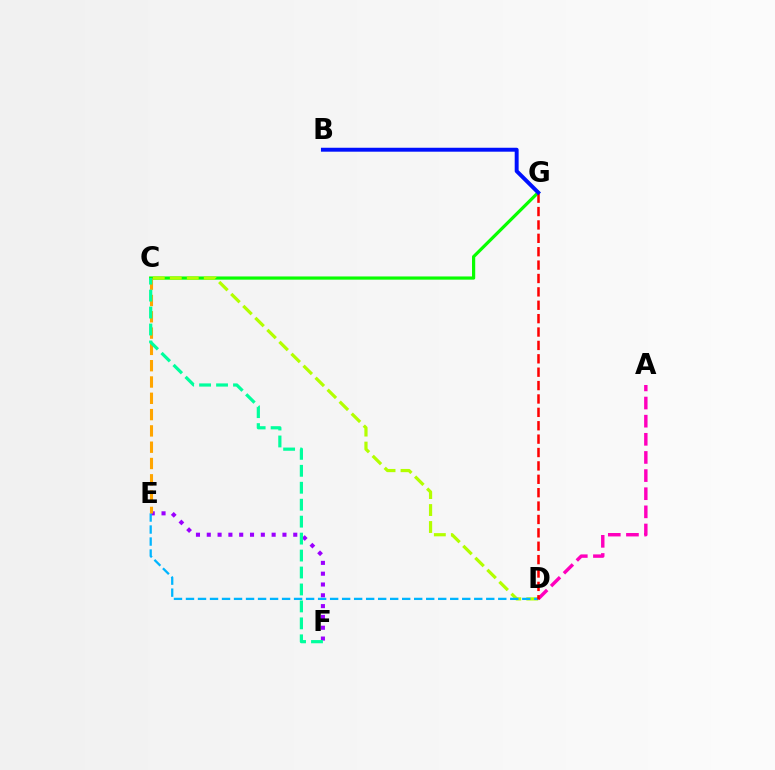{('C', 'G'): [{'color': '#08ff00', 'line_style': 'solid', 'thickness': 2.3}], ('C', 'D'): [{'color': '#b3ff00', 'line_style': 'dashed', 'thickness': 2.31}], ('E', 'F'): [{'color': '#9b00ff', 'line_style': 'dotted', 'thickness': 2.94}], ('A', 'D'): [{'color': '#ff00bd', 'line_style': 'dashed', 'thickness': 2.46}], ('D', 'E'): [{'color': '#00b5ff', 'line_style': 'dashed', 'thickness': 1.63}], ('C', 'E'): [{'color': '#ffa500', 'line_style': 'dashed', 'thickness': 2.21}], ('D', 'G'): [{'color': '#ff0000', 'line_style': 'dashed', 'thickness': 1.82}], ('B', 'G'): [{'color': '#0010ff', 'line_style': 'solid', 'thickness': 2.83}], ('C', 'F'): [{'color': '#00ff9d', 'line_style': 'dashed', 'thickness': 2.3}]}